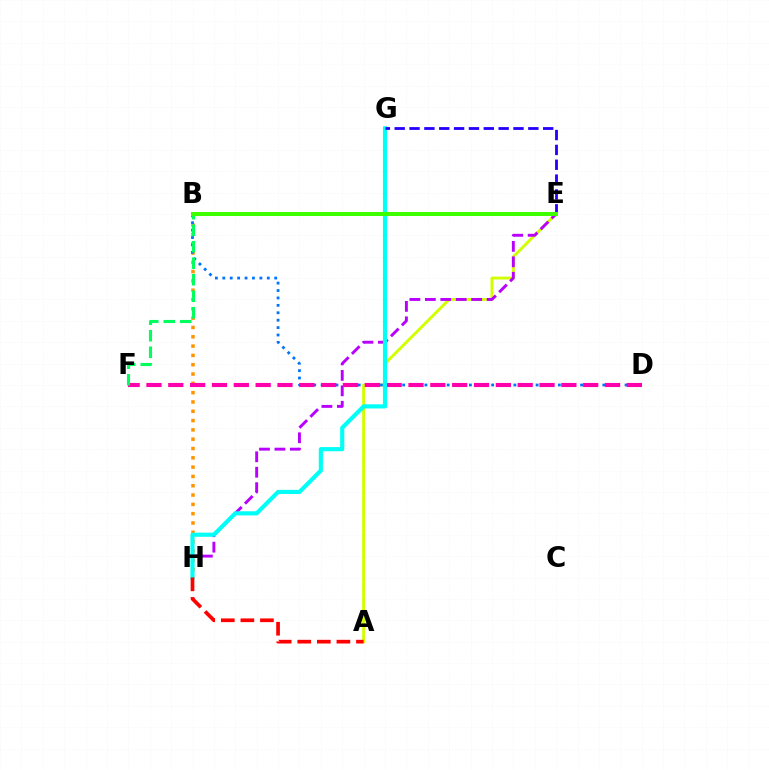{('B', 'H'): [{'color': '#ff9400', 'line_style': 'dotted', 'thickness': 2.53}], ('A', 'E'): [{'color': '#d1ff00', 'line_style': 'solid', 'thickness': 2.09}], ('E', 'H'): [{'color': '#b900ff', 'line_style': 'dashed', 'thickness': 2.1}], ('B', 'D'): [{'color': '#0074ff', 'line_style': 'dotted', 'thickness': 2.01}], ('D', 'F'): [{'color': '#ff00ac', 'line_style': 'dashed', 'thickness': 2.97}], ('G', 'H'): [{'color': '#00fff6', 'line_style': 'solid', 'thickness': 2.98}], ('E', 'G'): [{'color': '#2500ff', 'line_style': 'dashed', 'thickness': 2.02}], ('A', 'H'): [{'color': '#ff0000', 'line_style': 'dashed', 'thickness': 2.66}], ('B', 'F'): [{'color': '#00ff5c', 'line_style': 'dashed', 'thickness': 2.24}], ('B', 'E'): [{'color': '#3dff00', 'line_style': 'solid', 'thickness': 2.89}]}